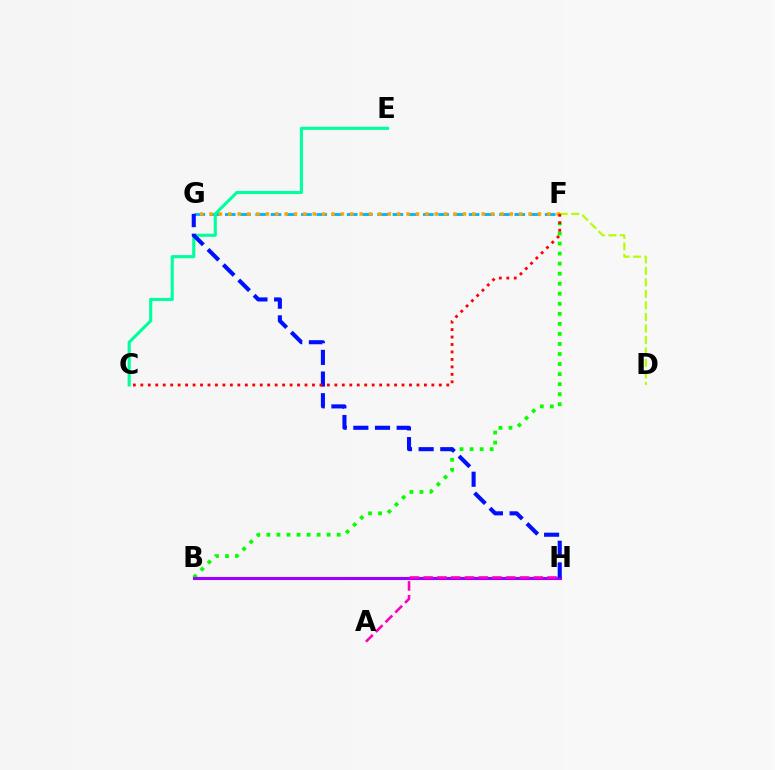{('F', 'G'): [{'color': '#00b5ff', 'line_style': 'dashed', 'thickness': 2.07}, {'color': '#ffa500', 'line_style': 'dotted', 'thickness': 2.55}], ('B', 'F'): [{'color': '#08ff00', 'line_style': 'dotted', 'thickness': 2.73}], ('C', 'E'): [{'color': '#00ff9d', 'line_style': 'solid', 'thickness': 2.23}], ('B', 'H'): [{'color': '#9b00ff', 'line_style': 'solid', 'thickness': 2.24}], ('D', 'F'): [{'color': '#b3ff00', 'line_style': 'dashed', 'thickness': 1.56}], ('G', 'H'): [{'color': '#0010ff', 'line_style': 'dashed', 'thickness': 2.94}], ('C', 'F'): [{'color': '#ff0000', 'line_style': 'dotted', 'thickness': 2.03}], ('A', 'H'): [{'color': '#ff00bd', 'line_style': 'dashed', 'thickness': 1.87}]}